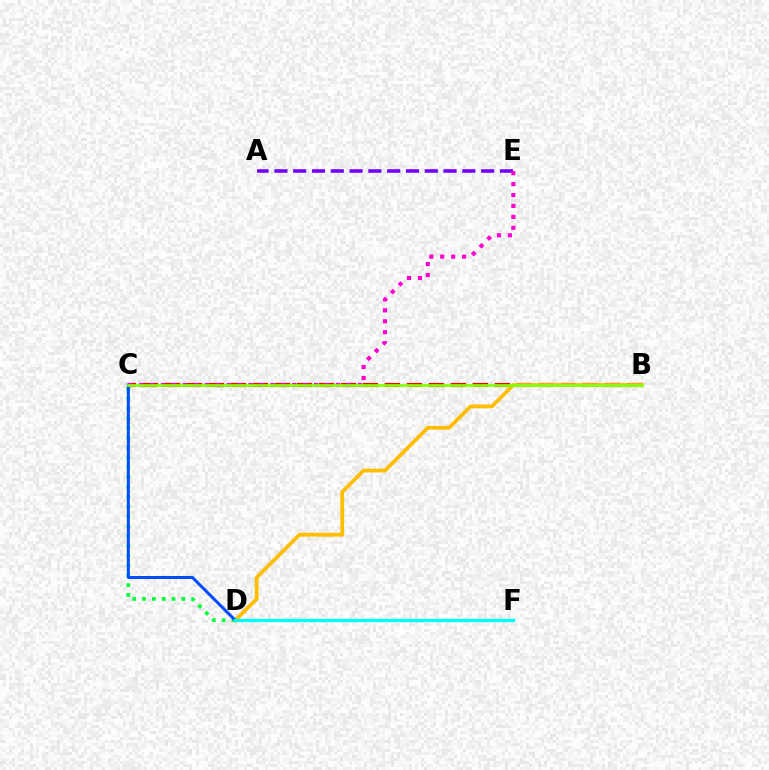{('B', 'C'): [{'color': '#ff0000', 'line_style': 'dashed', 'thickness': 2.99}, {'color': '#84ff00', 'line_style': 'solid', 'thickness': 1.94}], ('A', 'E'): [{'color': '#7200ff', 'line_style': 'dashed', 'thickness': 2.55}], ('B', 'D'): [{'color': '#ffbd00', 'line_style': 'solid', 'thickness': 2.71}], ('C', 'D'): [{'color': '#00ff39', 'line_style': 'dotted', 'thickness': 2.67}, {'color': '#004bff', 'line_style': 'solid', 'thickness': 2.14}], ('C', 'E'): [{'color': '#ff00cf', 'line_style': 'dotted', 'thickness': 2.97}], ('D', 'F'): [{'color': '#00fff6', 'line_style': 'solid', 'thickness': 2.36}]}